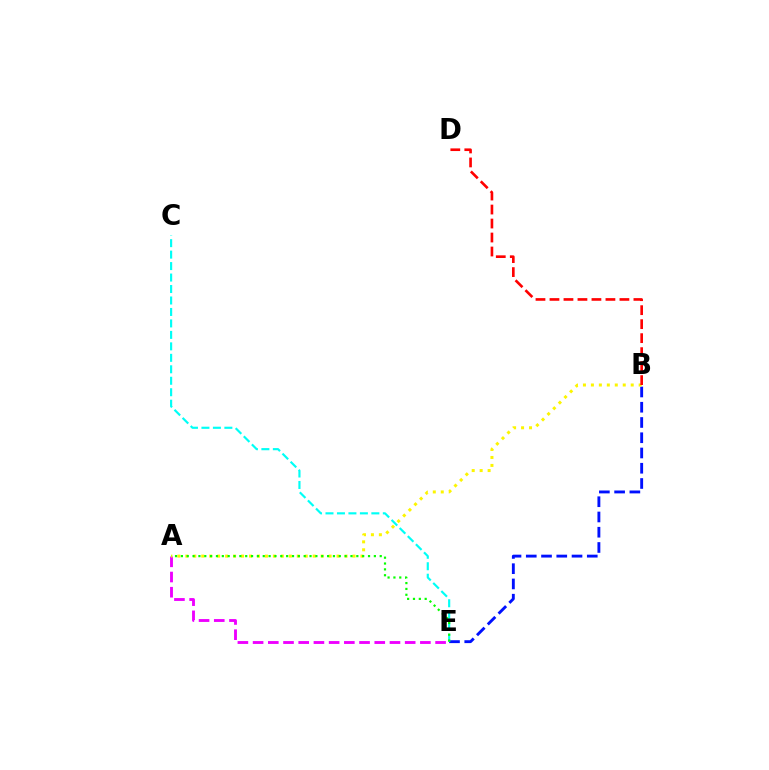{('A', 'E'): [{'color': '#ee00ff', 'line_style': 'dashed', 'thickness': 2.07}, {'color': '#08ff00', 'line_style': 'dotted', 'thickness': 1.59}], ('B', 'E'): [{'color': '#0010ff', 'line_style': 'dashed', 'thickness': 2.07}], ('C', 'E'): [{'color': '#00fff6', 'line_style': 'dashed', 'thickness': 1.56}], ('A', 'B'): [{'color': '#fcf500', 'line_style': 'dotted', 'thickness': 2.16}], ('B', 'D'): [{'color': '#ff0000', 'line_style': 'dashed', 'thickness': 1.9}]}